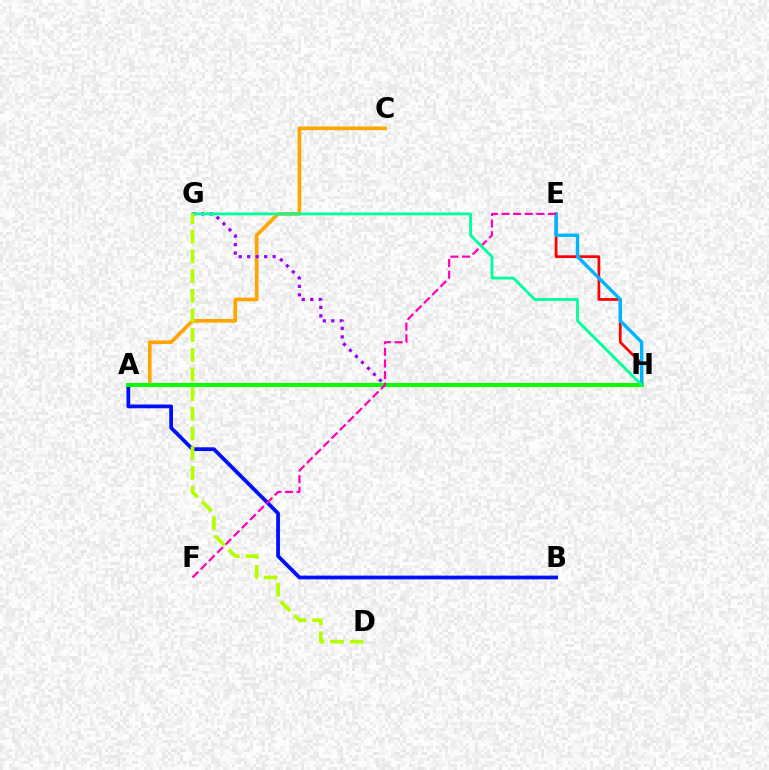{('A', 'B'): [{'color': '#0010ff', 'line_style': 'solid', 'thickness': 2.71}], ('E', 'H'): [{'color': '#ff0000', 'line_style': 'solid', 'thickness': 1.98}, {'color': '#00b5ff', 'line_style': 'solid', 'thickness': 2.46}], ('A', 'C'): [{'color': '#ffa500', 'line_style': 'solid', 'thickness': 2.64}], ('G', 'H'): [{'color': '#9b00ff', 'line_style': 'dotted', 'thickness': 2.31}, {'color': '#00ff9d', 'line_style': 'solid', 'thickness': 2.04}], ('A', 'H'): [{'color': '#08ff00', 'line_style': 'solid', 'thickness': 2.88}], ('E', 'F'): [{'color': '#ff00bd', 'line_style': 'dashed', 'thickness': 1.58}], ('D', 'G'): [{'color': '#b3ff00', 'line_style': 'dashed', 'thickness': 2.67}]}